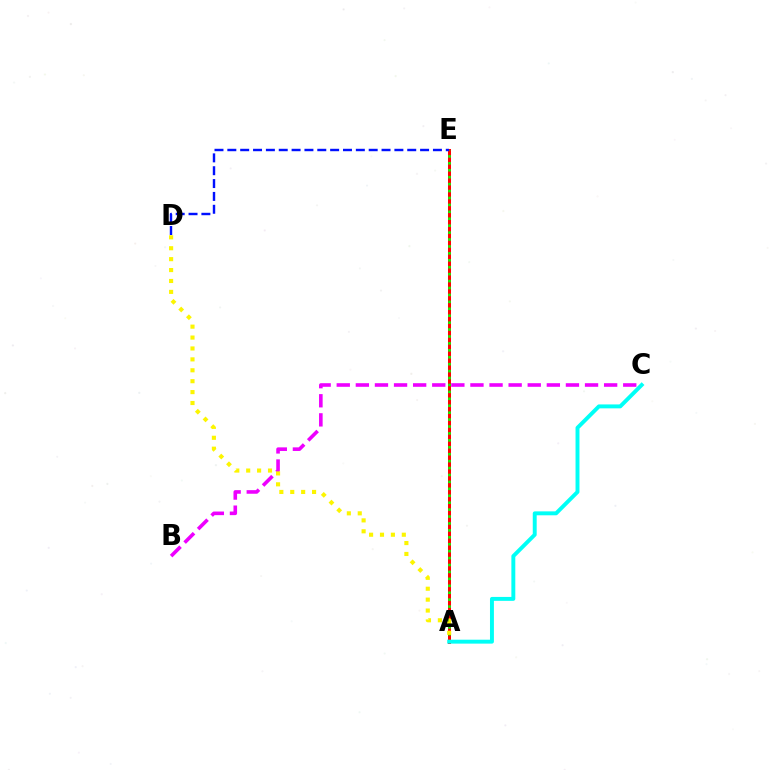{('A', 'E'): [{'color': '#ff0000', 'line_style': 'solid', 'thickness': 2.15}, {'color': '#08ff00', 'line_style': 'dotted', 'thickness': 1.88}], ('B', 'C'): [{'color': '#ee00ff', 'line_style': 'dashed', 'thickness': 2.59}], ('A', 'C'): [{'color': '#00fff6', 'line_style': 'solid', 'thickness': 2.83}], ('A', 'D'): [{'color': '#fcf500', 'line_style': 'dotted', 'thickness': 2.96}], ('D', 'E'): [{'color': '#0010ff', 'line_style': 'dashed', 'thickness': 1.75}]}